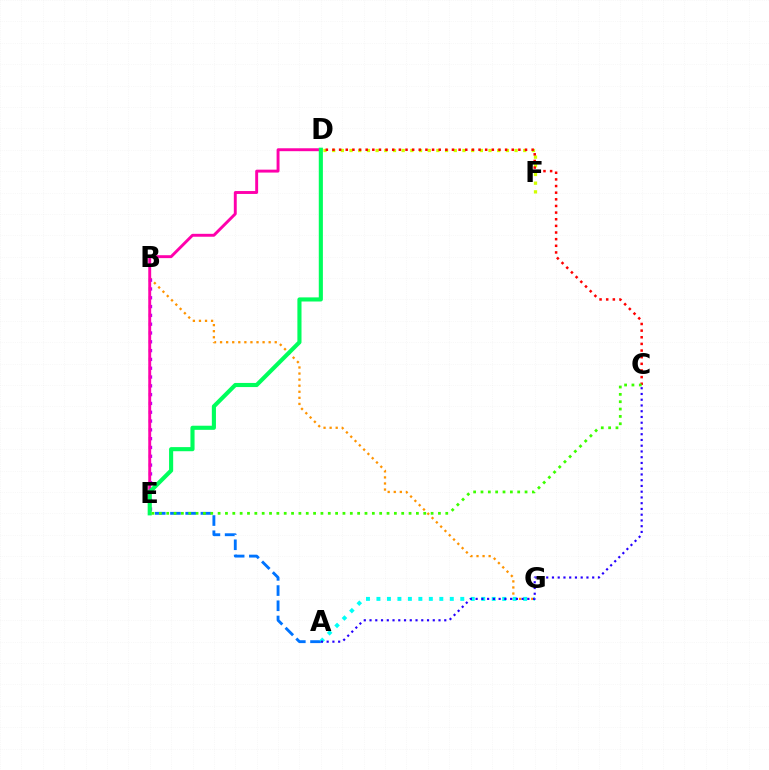{('B', 'G'): [{'color': '#ff9400', 'line_style': 'dotted', 'thickness': 1.65}], ('D', 'F'): [{'color': '#d1ff00', 'line_style': 'dotted', 'thickness': 2.36}], ('B', 'E'): [{'color': '#b900ff', 'line_style': 'dotted', 'thickness': 2.39}], ('A', 'E'): [{'color': '#0074ff', 'line_style': 'dashed', 'thickness': 2.07}], ('A', 'G'): [{'color': '#00fff6', 'line_style': 'dotted', 'thickness': 2.85}], ('C', 'D'): [{'color': '#ff0000', 'line_style': 'dotted', 'thickness': 1.8}], ('D', 'E'): [{'color': '#ff00ac', 'line_style': 'solid', 'thickness': 2.1}, {'color': '#00ff5c', 'line_style': 'solid', 'thickness': 2.96}], ('C', 'E'): [{'color': '#3dff00', 'line_style': 'dotted', 'thickness': 2.0}], ('A', 'C'): [{'color': '#2500ff', 'line_style': 'dotted', 'thickness': 1.56}]}